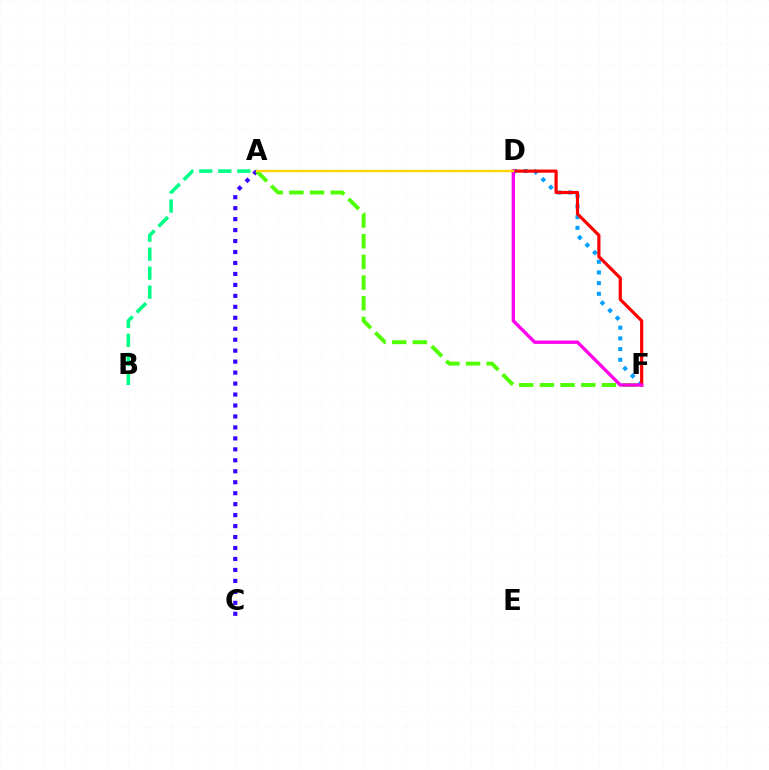{('A', 'B'): [{'color': '#00ff86', 'line_style': 'dashed', 'thickness': 2.58}], ('D', 'F'): [{'color': '#009eff', 'line_style': 'dotted', 'thickness': 2.9}, {'color': '#ff0000', 'line_style': 'solid', 'thickness': 2.28}, {'color': '#ff00ed', 'line_style': 'solid', 'thickness': 2.42}], ('A', 'C'): [{'color': '#3700ff', 'line_style': 'dotted', 'thickness': 2.98}], ('A', 'F'): [{'color': '#4fff00', 'line_style': 'dashed', 'thickness': 2.81}], ('A', 'D'): [{'color': '#ffd500', 'line_style': 'solid', 'thickness': 1.71}]}